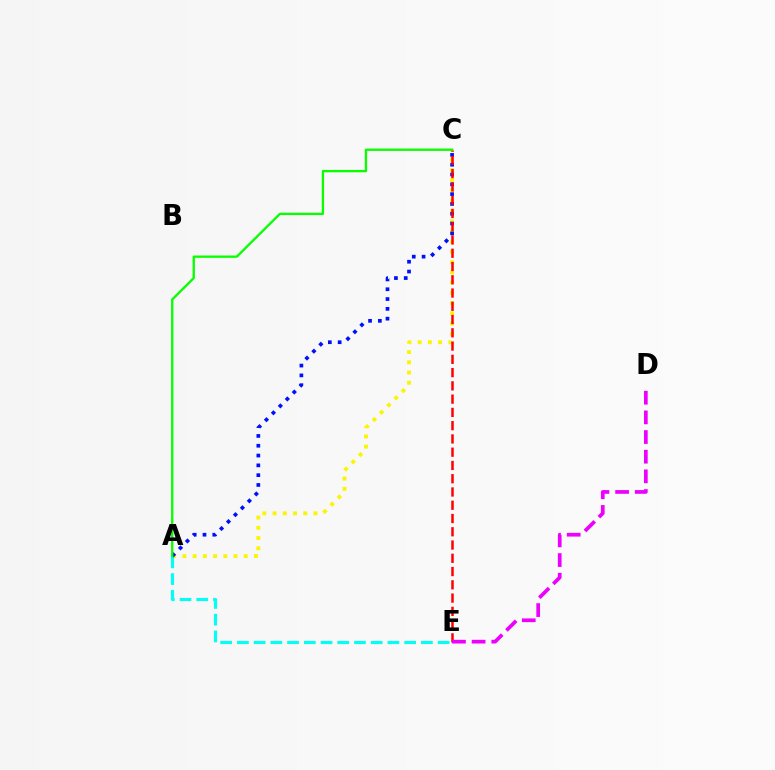{('A', 'C'): [{'color': '#fcf500', 'line_style': 'dotted', 'thickness': 2.78}, {'color': '#0010ff', 'line_style': 'dotted', 'thickness': 2.66}, {'color': '#08ff00', 'line_style': 'solid', 'thickness': 1.67}], ('A', 'E'): [{'color': '#00fff6', 'line_style': 'dashed', 'thickness': 2.27}], ('C', 'E'): [{'color': '#ff0000', 'line_style': 'dashed', 'thickness': 1.8}], ('D', 'E'): [{'color': '#ee00ff', 'line_style': 'dashed', 'thickness': 2.67}]}